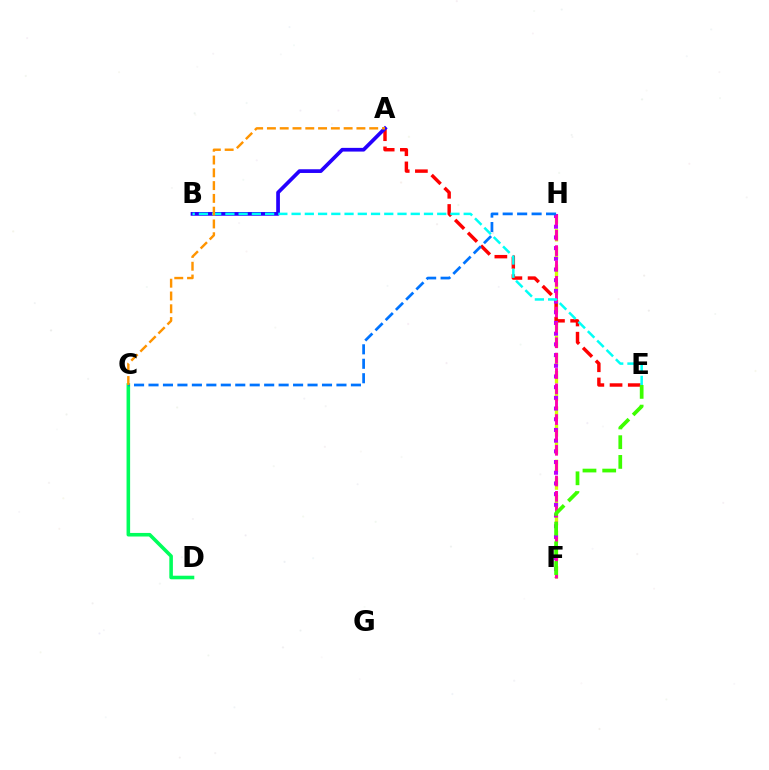{('F', 'H'): [{'color': '#d1ff00', 'line_style': 'dashed', 'thickness': 2.41}, {'color': '#b900ff', 'line_style': 'dotted', 'thickness': 2.91}, {'color': '#ff00ac', 'line_style': 'dashed', 'thickness': 2.09}], ('A', 'E'): [{'color': '#ff0000', 'line_style': 'dashed', 'thickness': 2.47}], ('A', 'B'): [{'color': '#2500ff', 'line_style': 'solid', 'thickness': 2.67}], ('E', 'F'): [{'color': '#3dff00', 'line_style': 'dashed', 'thickness': 2.68}], ('C', 'D'): [{'color': '#00ff5c', 'line_style': 'solid', 'thickness': 2.58}], ('B', 'E'): [{'color': '#00fff6', 'line_style': 'dashed', 'thickness': 1.8}], ('C', 'H'): [{'color': '#0074ff', 'line_style': 'dashed', 'thickness': 1.96}], ('A', 'C'): [{'color': '#ff9400', 'line_style': 'dashed', 'thickness': 1.74}]}